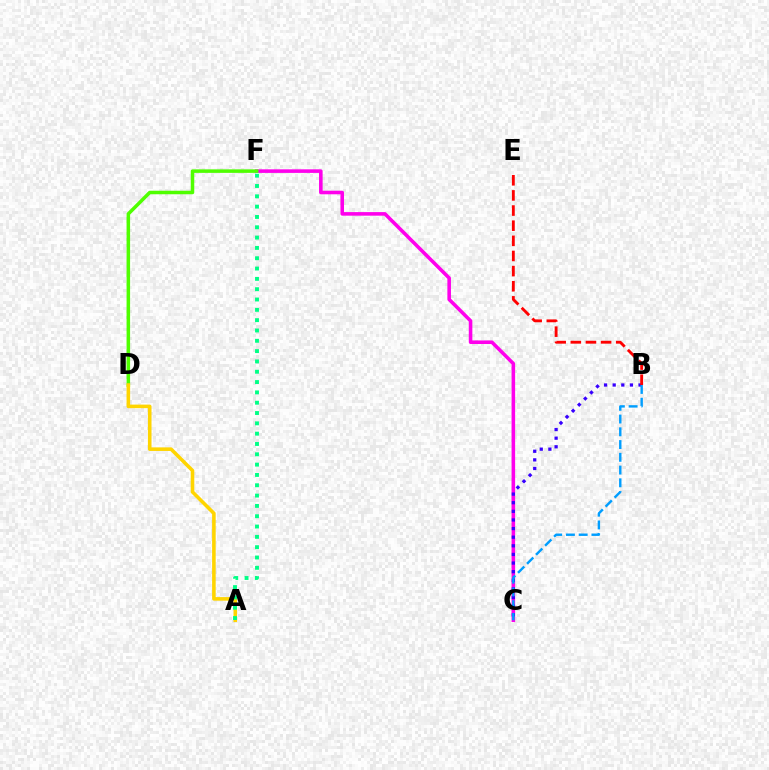{('C', 'F'): [{'color': '#ff00ed', 'line_style': 'solid', 'thickness': 2.57}], ('B', 'C'): [{'color': '#3700ff', 'line_style': 'dotted', 'thickness': 2.34}, {'color': '#009eff', 'line_style': 'dashed', 'thickness': 1.73}], ('D', 'F'): [{'color': '#4fff00', 'line_style': 'solid', 'thickness': 2.53}], ('B', 'E'): [{'color': '#ff0000', 'line_style': 'dashed', 'thickness': 2.06}], ('A', 'D'): [{'color': '#ffd500', 'line_style': 'solid', 'thickness': 2.57}], ('A', 'F'): [{'color': '#00ff86', 'line_style': 'dotted', 'thickness': 2.8}]}